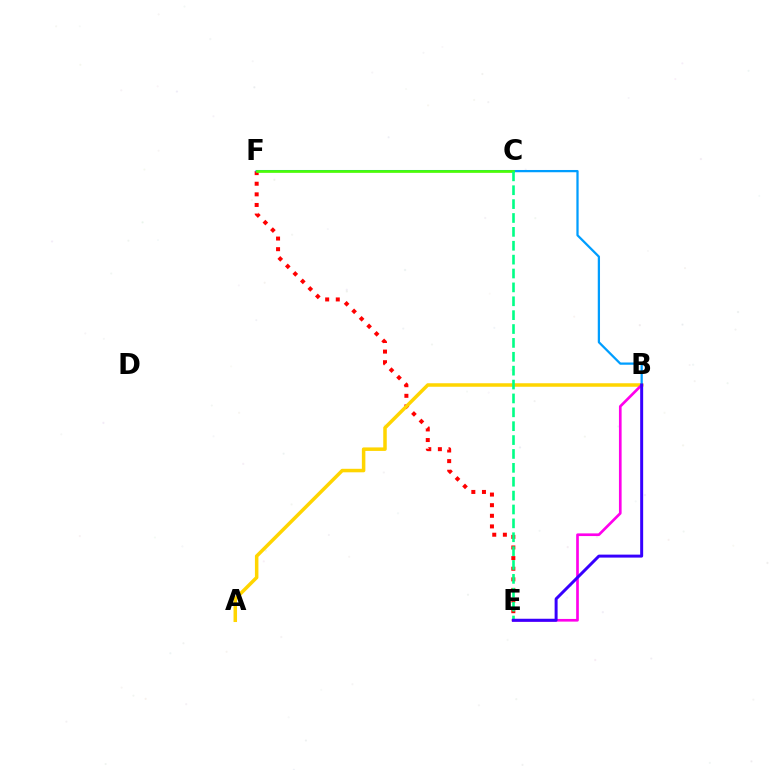{('E', 'F'): [{'color': '#ff0000', 'line_style': 'dotted', 'thickness': 2.88}], ('A', 'B'): [{'color': '#ffd500', 'line_style': 'solid', 'thickness': 2.53}], ('B', 'E'): [{'color': '#ff00ed', 'line_style': 'solid', 'thickness': 1.92}, {'color': '#3700ff', 'line_style': 'solid', 'thickness': 2.14}], ('B', 'F'): [{'color': '#009eff', 'line_style': 'solid', 'thickness': 1.62}], ('C', 'F'): [{'color': '#4fff00', 'line_style': 'solid', 'thickness': 1.9}], ('C', 'E'): [{'color': '#00ff86', 'line_style': 'dashed', 'thickness': 1.89}]}